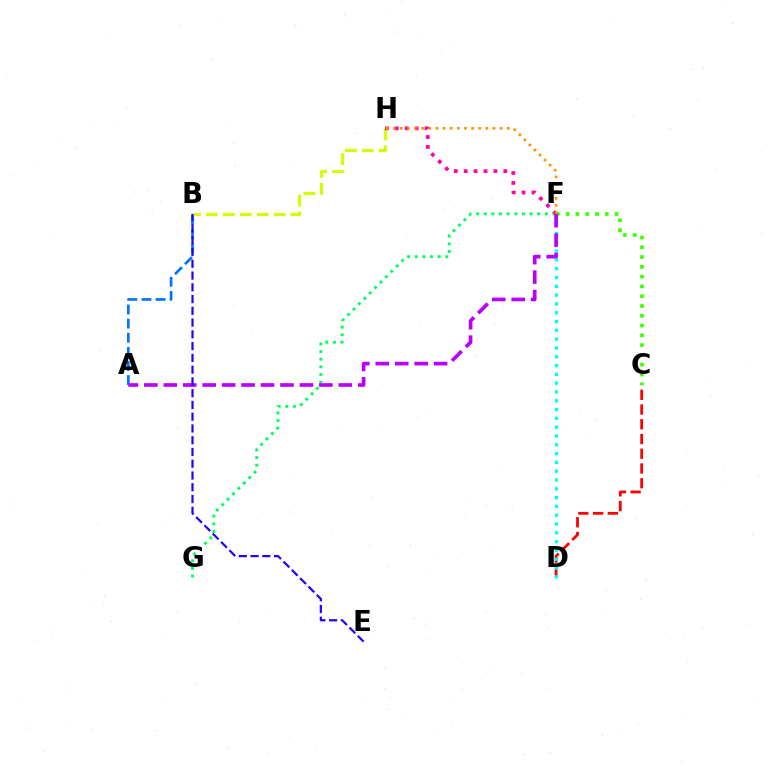{('C', 'F'): [{'color': '#3dff00', 'line_style': 'dotted', 'thickness': 2.66}], ('F', 'G'): [{'color': '#00ff5c', 'line_style': 'dotted', 'thickness': 2.07}], ('A', 'B'): [{'color': '#0074ff', 'line_style': 'dashed', 'thickness': 1.92}], ('B', 'H'): [{'color': '#d1ff00', 'line_style': 'dashed', 'thickness': 2.3}], ('C', 'D'): [{'color': '#ff0000', 'line_style': 'dashed', 'thickness': 2.0}], ('F', 'H'): [{'color': '#ff00ac', 'line_style': 'dotted', 'thickness': 2.69}, {'color': '#ff9400', 'line_style': 'dotted', 'thickness': 1.94}], ('D', 'F'): [{'color': '#00fff6', 'line_style': 'dotted', 'thickness': 2.39}], ('A', 'F'): [{'color': '#b900ff', 'line_style': 'dashed', 'thickness': 2.64}], ('B', 'E'): [{'color': '#2500ff', 'line_style': 'dashed', 'thickness': 1.6}]}